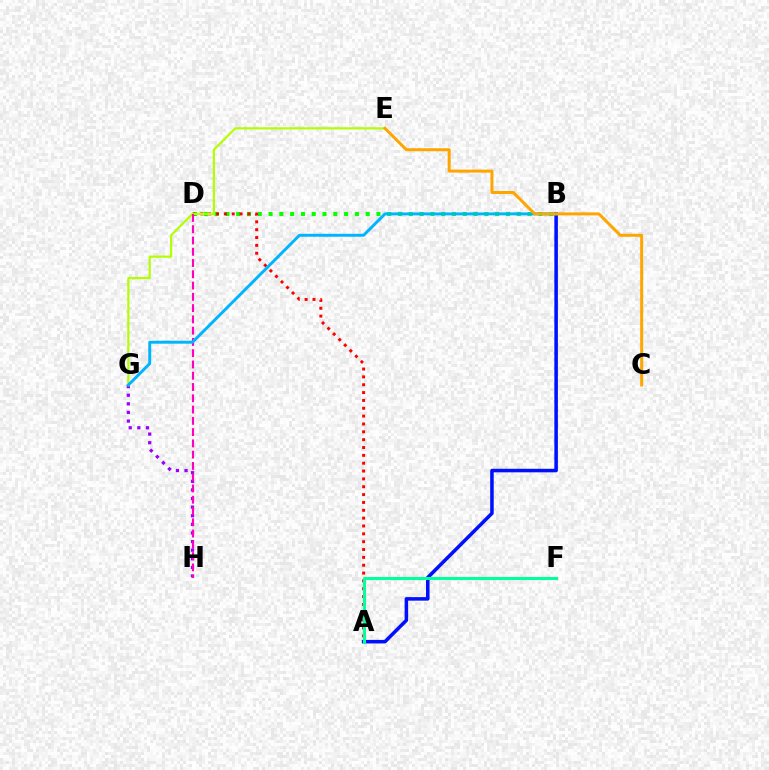{('B', 'D'): [{'color': '#08ff00', 'line_style': 'dotted', 'thickness': 2.93}], ('G', 'H'): [{'color': '#9b00ff', 'line_style': 'dotted', 'thickness': 2.34}], ('A', 'D'): [{'color': '#ff0000', 'line_style': 'dotted', 'thickness': 2.13}], ('A', 'B'): [{'color': '#0010ff', 'line_style': 'solid', 'thickness': 2.55}], ('E', 'G'): [{'color': '#b3ff00', 'line_style': 'solid', 'thickness': 1.57}], ('D', 'H'): [{'color': '#ff00bd', 'line_style': 'dashed', 'thickness': 1.53}], ('B', 'G'): [{'color': '#00b5ff', 'line_style': 'solid', 'thickness': 2.11}], ('C', 'E'): [{'color': '#ffa500', 'line_style': 'solid', 'thickness': 2.16}], ('A', 'F'): [{'color': '#00ff9d', 'line_style': 'solid', 'thickness': 2.19}]}